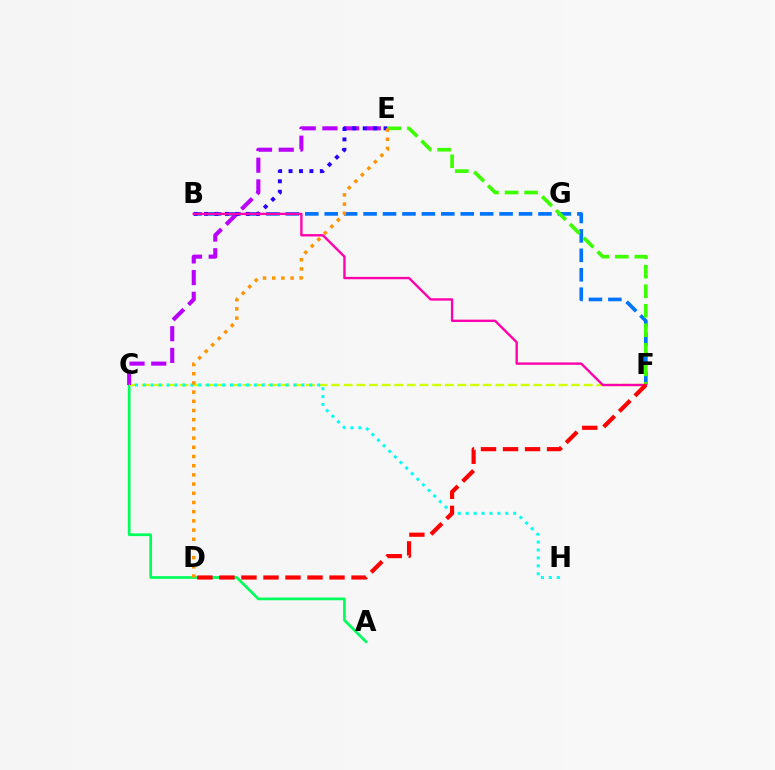{('B', 'F'): [{'color': '#0074ff', 'line_style': 'dashed', 'thickness': 2.64}, {'color': '#ff00ac', 'line_style': 'solid', 'thickness': 1.71}], ('A', 'C'): [{'color': '#00ff5c', 'line_style': 'solid', 'thickness': 1.96}], ('C', 'F'): [{'color': '#d1ff00', 'line_style': 'dashed', 'thickness': 1.72}], ('C', 'E'): [{'color': '#b900ff', 'line_style': 'dashed', 'thickness': 2.95}], ('C', 'H'): [{'color': '#00fff6', 'line_style': 'dotted', 'thickness': 2.15}], ('B', 'E'): [{'color': '#2500ff', 'line_style': 'dotted', 'thickness': 2.83}], ('E', 'F'): [{'color': '#3dff00', 'line_style': 'dashed', 'thickness': 2.65}], ('D', 'F'): [{'color': '#ff0000', 'line_style': 'dashed', 'thickness': 2.99}], ('D', 'E'): [{'color': '#ff9400', 'line_style': 'dotted', 'thickness': 2.5}]}